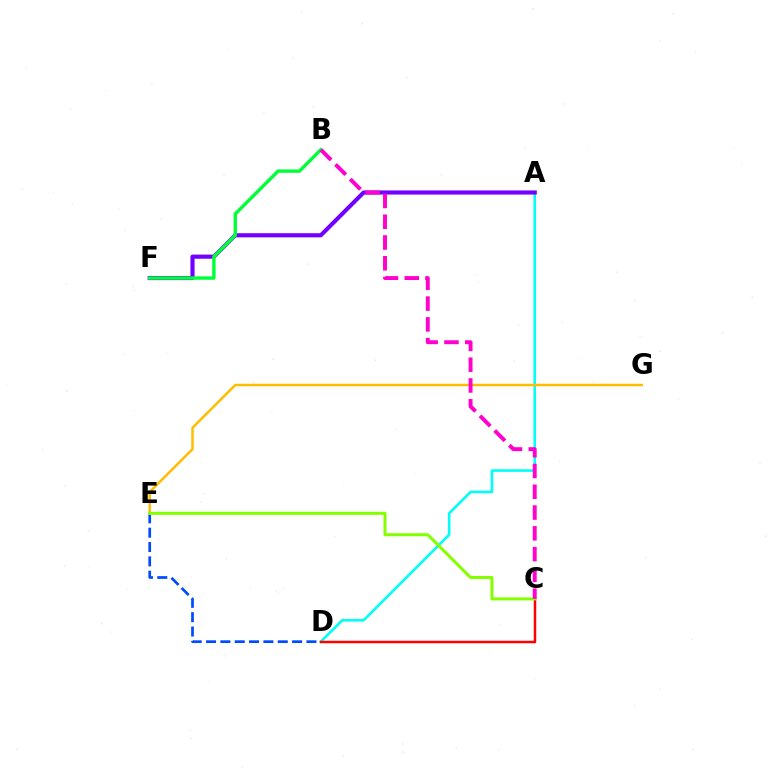{('A', 'D'): [{'color': '#00fff6', 'line_style': 'solid', 'thickness': 1.87}], ('A', 'F'): [{'color': '#7200ff', 'line_style': 'solid', 'thickness': 2.97}], ('D', 'E'): [{'color': '#004bff', 'line_style': 'dashed', 'thickness': 1.95}], ('B', 'F'): [{'color': '#00ff39', 'line_style': 'solid', 'thickness': 2.45}], ('E', 'G'): [{'color': '#ffbd00', 'line_style': 'solid', 'thickness': 1.81}], ('C', 'D'): [{'color': '#ff0000', 'line_style': 'solid', 'thickness': 1.8}], ('C', 'E'): [{'color': '#84ff00', 'line_style': 'solid', 'thickness': 2.18}], ('B', 'C'): [{'color': '#ff00cf', 'line_style': 'dashed', 'thickness': 2.82}]}